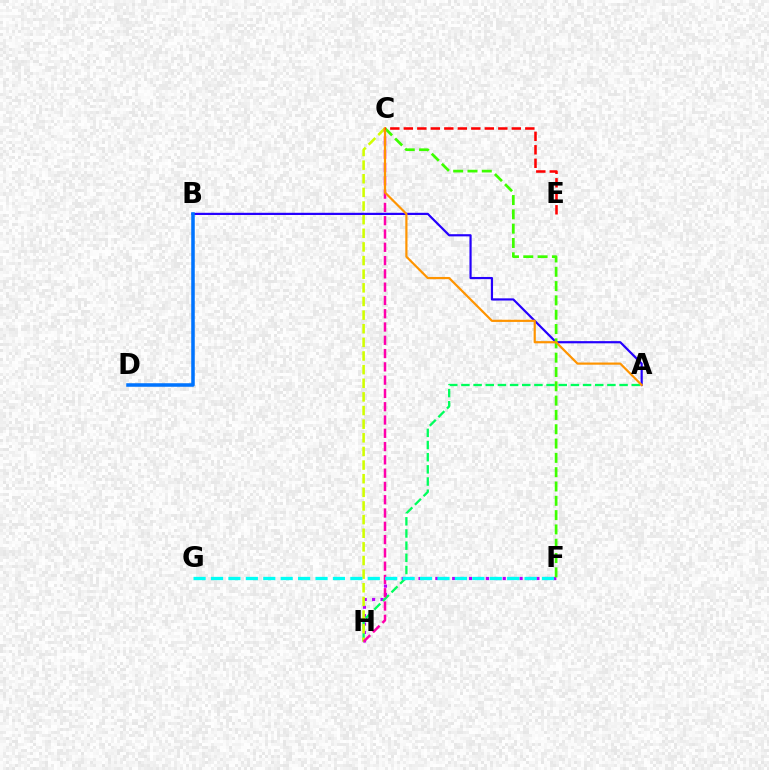{('A', 'B'): [{'color': '#2500ff', 'line_style': 'solid', 'thickness': 1.58}], ('F', 'H'): [{'color': '#b900ff', 'line_style': 'dotted', 'thickness': 2.29}], ('A', 'H'): [{'color': '#00ff5c', 'line_style': 'dashed', 'thickness': 1.65}], ('C', 'H'): [{'color': '#d1ff00', 'line_style': 'dashed', 'thickness': 1.85}, {'color': '#ff00ac', 'line_style': 'dashed', 'thickness': 1.81}], ('C', 'F'): [{'color': '#3dff00', 'line_style': 'dashed', 'thickness': 1.94}], ('B', 'D'): [{'color': '#0074ff', 'line_style': 'solid', 'thickness': 2.54}], ('A', 'C'): [{'color': '#ff9400', 'line_style': 'solid', 'thickness': 1.58}], ('C', 'E'): [{'color': '#ff0000', 'line_style': 'dashed', 'thickness': 1.83}], ('F', 'G'): [{'color': '#00fff6', 'line_style': 'dashed', 'thickness': 2.37}]}